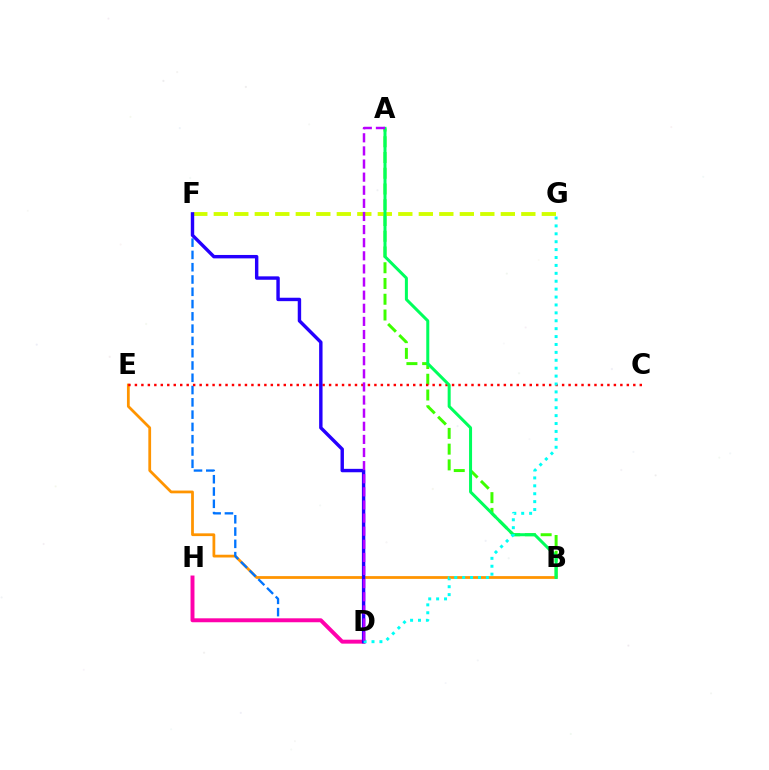{('B', 'E'): [{'color': '#ff9400', 'line_style': 'solid', 'thickness': 1.99}], ('D', 'F'): [{'color': '#0074ff', 'line_style': 'dashed', 'thickness': 1.67}, {'color': '#2500ff', 'line_style': 'solid', 'thickness': 2.46}], ('A', 'B'): [{'color': '#3dff00', 'line_style': 'dashed', 'thickness': 2.14}, {'color': '#00ff5c', 'line_style': 'solid', 'thickness': 2.17}], ('F', 'G'): [{'color': '#d1ff00', 'line_style': 'dashed', 'thickness': 2.79}], ('C', 'E'): [{'color': '#ff0000', 'line_style': 'dotted', 'thickness': 1.76}], ('D', 'H'): [{'color': '#ff00ac', 'line_style': 'solid', 'thickness': 2.84}], ('D', 'G'): [{'color': '#00fff6', 'line_style': 'dotted', 'thickness': 2.15}], ('A', 'D'): [{'color': '#b900ff', 'line_style': 'dashed', 'thickness': 1.78}]}